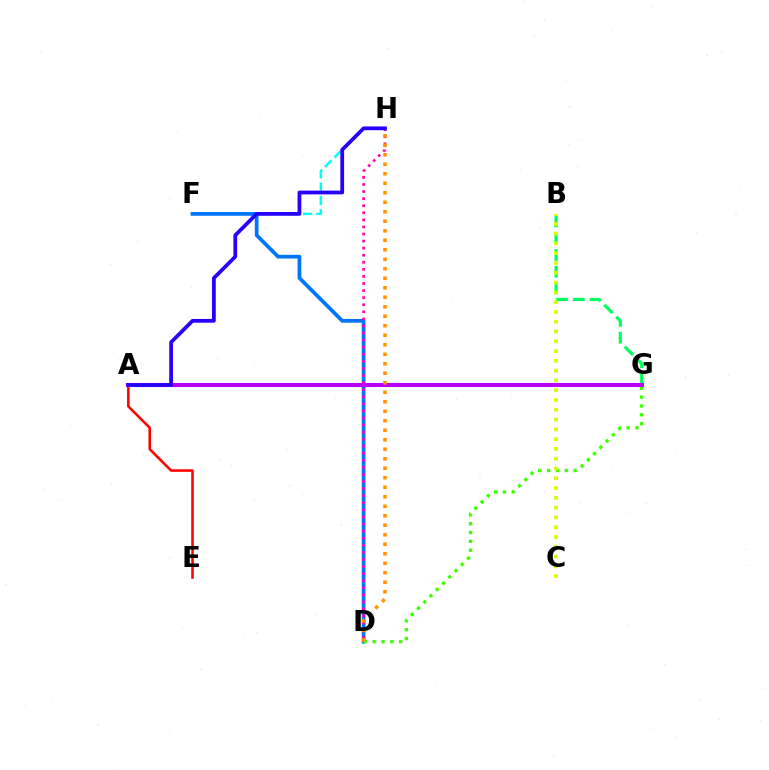{('F', 'H'): [{'color': '#00fff6', 'line_style': 'dashed', 'thickness': 1.81}], ('D', 'F'): [{'color': '#0074ff', 'line_style': 'solid', 'thickness': 2.68}], ('B', 'G'): [{'color': '#00ff5c', 'line_style': 'dashed', 'thickness': 2.28}], ('D', 'H'): [{'color': '#ff00ac', 'line_style': 'dotted', 'thickness': 1.92}, {'color': '#ff9400', 'line_style': 'dotted', 'thickness': 2.58}], ('D', 'G'): [{'color': '#3dff00', 'line_style': 'dotted', 'thickness': 2.4}], ('A', 'G'): [{'color': '#b900ff', 'line_style': 'solid', 'thickness': 2.94}], ('A', 'E'): [{'color': '#ff0000', 'line_style': 'solid', 'thickness': 1.83}], ('A', 'H'): [{'color': '#2500ff', 'line_style': 'solid', 'thickness': 2.7}], ('B', 'C'): [{'color': '#d1ff00', 'line_style': 'dotted', 'thickness': 2.66}]}